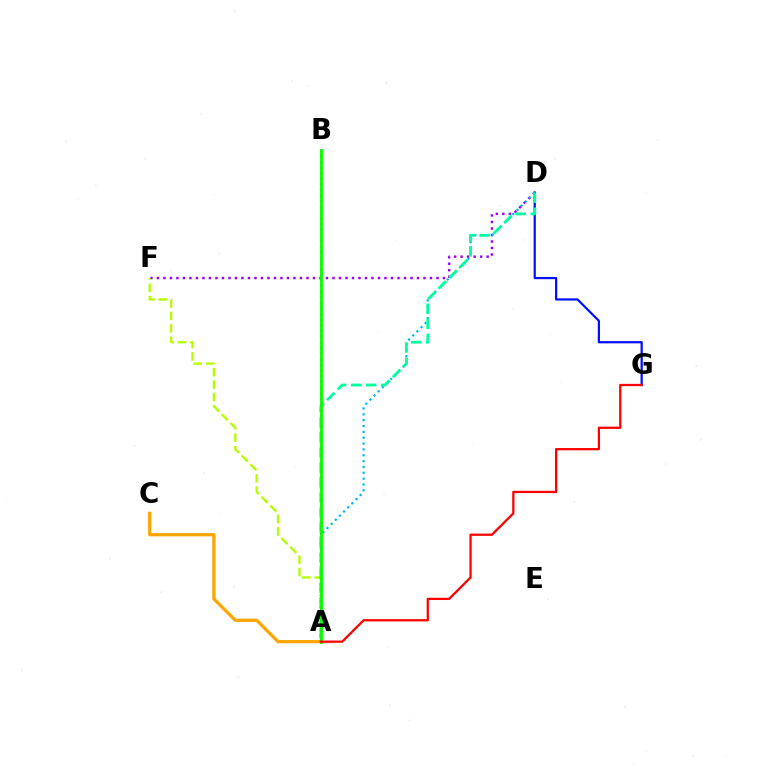{('D', 'F'): [{'color': '#9b00ff', 'line_style': 'dotted', 'thickness': 1.77}], ('A', 'F'): [{'color': '#b3ff00', 'line_style': 'dashed', 'thickness': 1.68}], ('A', 'C'): [{'color': '#ffa500', 'line_style': 'solid', 'thickness': 2.32}], ('D', 'G'): [{'color': '#0010ff', 'line_style': 'solid', 'thickness': 1.61}], ('A', 'D'): [{'color': '#00b5ff', 'line_style': 'dotted', 'thickness': 1.59}, {'color': '#00ff9d', 'line_style': 'dashed', 'thickness': 2.04}], ('A', 'B'): [{'color': '#ff00bd', 'line_style': 'dotted', 'thickness': 1.53}, {'color': '#08ff00', 'line_style': 'solid', 'thickness': 2.07}], ('A', 'G'): [{'color': '#ff0000', 'line_style': 'solid', 'thickness': 1.63}]}